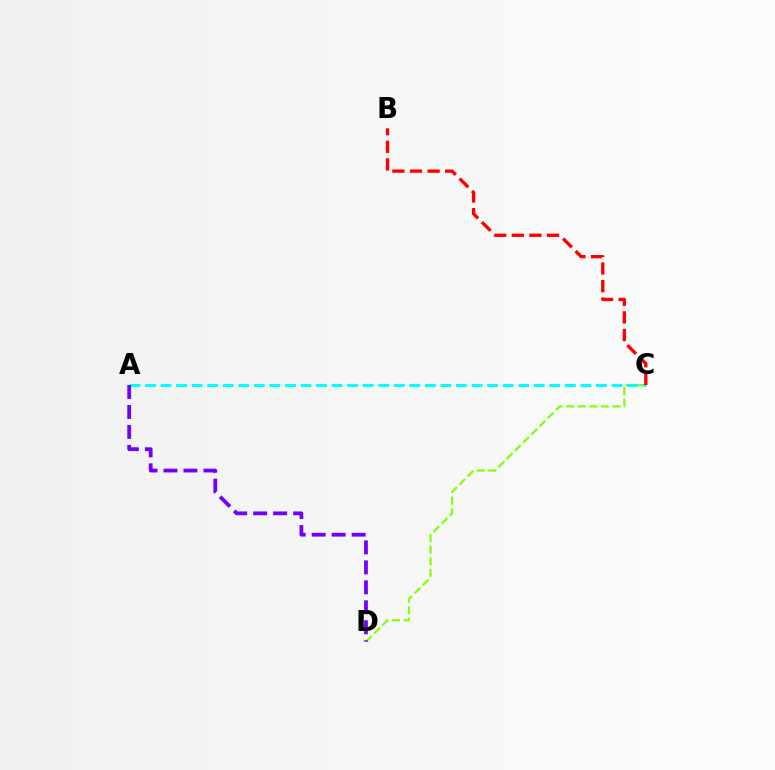{('C', 'D'): [{'color': '#84ff00', 'line_style': 'dashed', 'thickness': 1.57}], ('A', 'C'): [{'color': '#00fff6', 'line_style': 'dashed', 'thickness': 2.11}], ('A', 'D'): [{'color': '#7200ff', 'line_style': 'dashed', 'thickness': 2.71}], ('B', 'C'): [{'color': '#ff0000', 'line_style': 'dashed', 'thickness': 2.39}]}